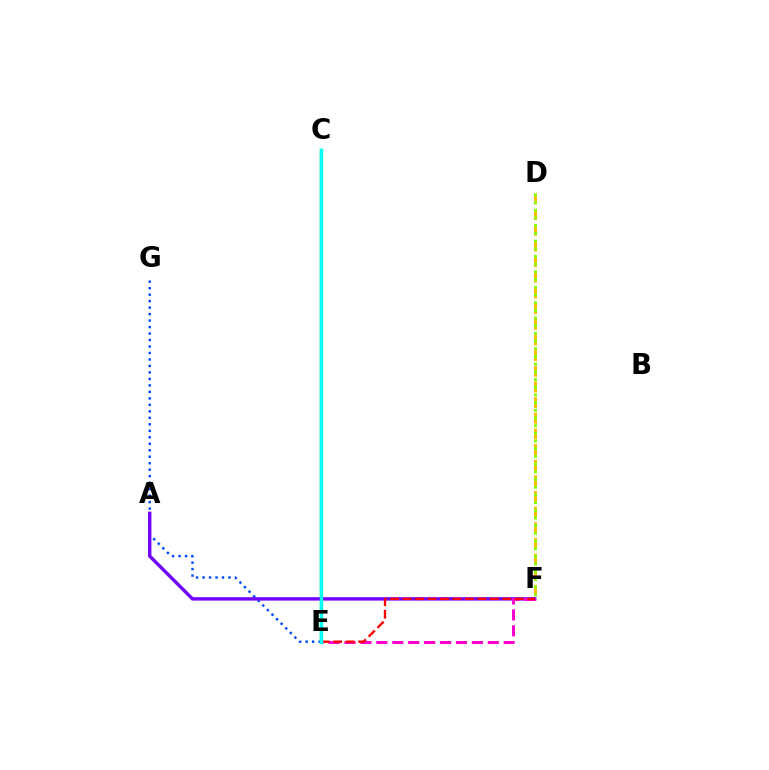{('E', 'G'): [{'color': '#004bff', 'line_style': 'dotted', 'thickness': 1.76}], ('D', 'F'): [{'color': '#ffbd00', 'line_style': 'dashed', 'thickness': 2.13}, {'color': '#84ff00', 'line_style': 'dotted', 'thickness': 2.09}], ('C', 'E'): [{'color': '#00ff39', 'line_style': 'solid', 'thickness': 1.79}, {'color': '#00fff6', 'line_style': 'solid', 'thickness': 2.42}], ('A', 'F'): [{'color': '#7200ff', 'line_style': 'solid', 'thickness': 2.44}], ('E', 'F'): [{'color': '#ff00cf', 'line_style': 'dashed', 'thickness': 2.16}, {'color': '#ff0000', 'line_style': 'dashed', 'thickness': 1.69}]}